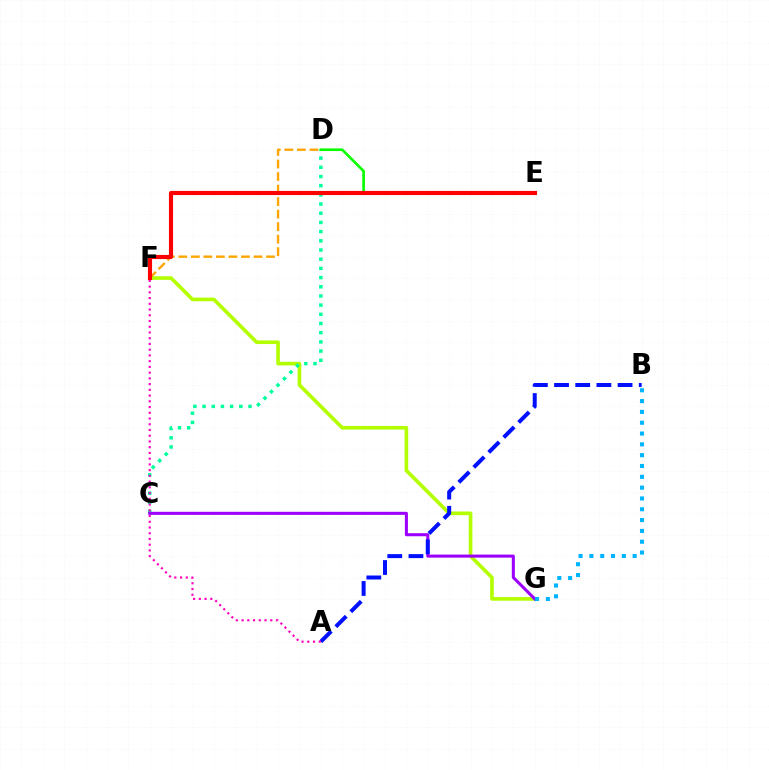{('F', 'G'): [{'color': '#b3ff00', 'line_style': 'solid', 'thickness': 2.62}], ('D', 'F'): [{'color': '#ffa500', 'line_style': 'dashed', 'thickness': 1.7}], ('C', 'D'): [{'color': '#00ff9d', 'line_style': 'dotted', 'thickness': 2.5}], ('D', 'E'): [{'color': '#08ff00', 'line_style': 'solid', 'thickness': 1.91}], ('C', 'G'): [{'color': '#9b00ff', 'line_style': 'solid', 'thickness': 2.2}], ('A', 'B'): [{'color': '#0010ff', 'line_style': 'dashed', 'thickness': 2.88}], ('A', 'F'): [{'color': '#ff00bd', 'line_style': 'dotted', 'thickness': 1.56}], ('B', 'G'): [{'color': '#00b5ff', 'line_style': 'dotted', 'thickness': 2.94}], ('E', 'F'): [{'color': '#ff0000', 'line_style': 'solid', 'thickness': 2.96}]}